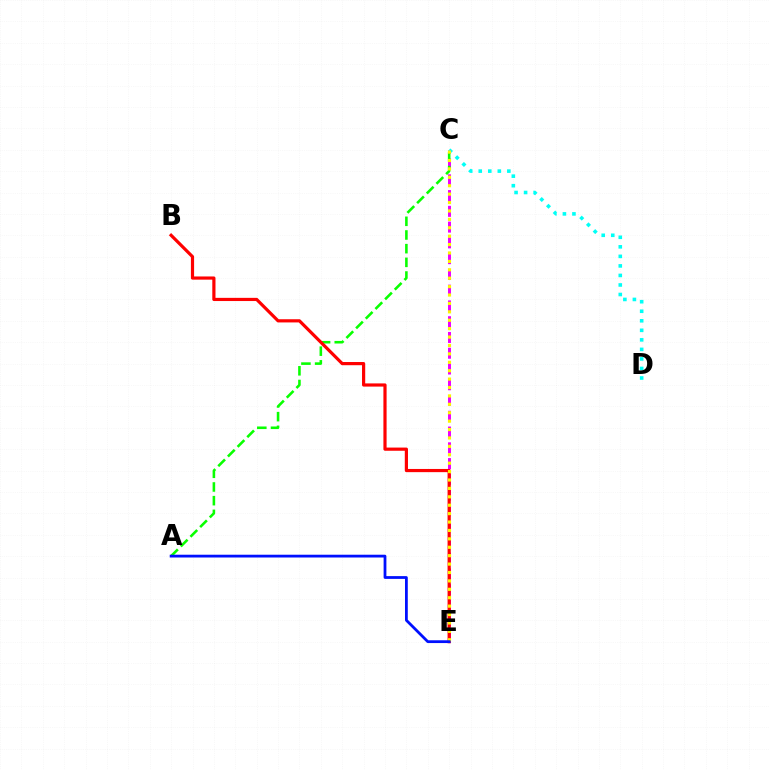{('C', 'E'): [{'color': '#ee00ff', 'line_style': 'dashed', 'thickness': 2.14}, {'color': '#fcf500', 'line_style': 'dotted', 'thickness': 2.28}], ('C', 'D'): [{'color': '#00fff6', 'line_style': 'dotted', 'thickness': 2.59}], ('A', 'C'): [{'color': '#08ff00', 'line_style': 'dashed', 'thickness': 1.86}], ('B', 'E'): [{'color': '#ff0000', 'line_style': 'solid', 'thickness': 2.3}], ('A', 'E'): [{'color': '#0010ff', 'line_style': 'solid', 'thickness': 2.0}]}